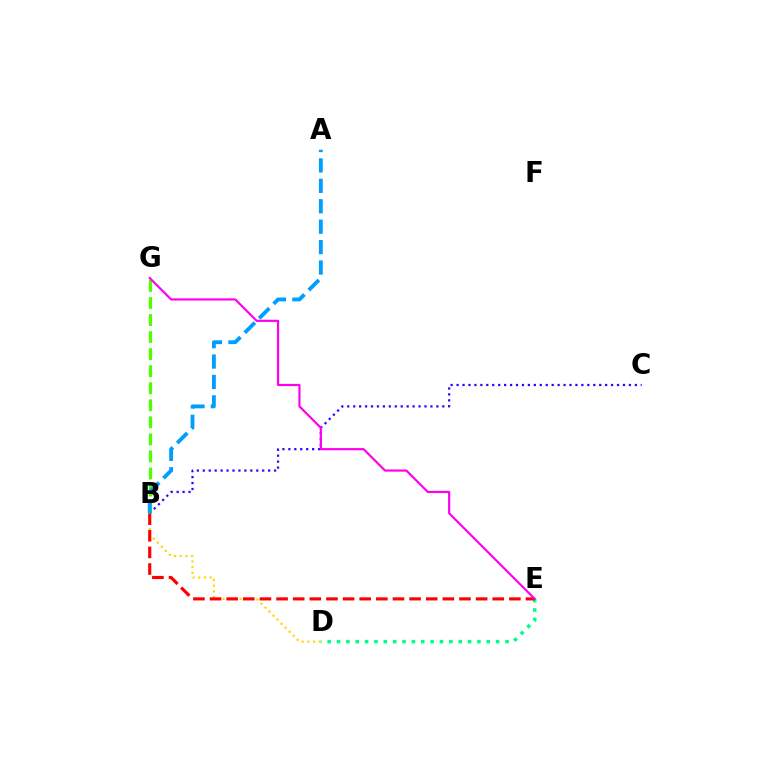{('B', 'C'): [{'color': '#3700ff', 'line_style': 'dotted', 'thickness': 1.61}], ('D', 'E'): [{'color': '#00ff86', 'line_style': 'dotted', 'thickness': 2.54}], ('B', 'D'): [{'color': '#ffd500', 'line_style': 'dotted', 'thickness': 1.55}], ('B', 'E'): [{'color': '#ff0000', 'line_style': 'dashed', 'thickness': 2.26}], ('B', 'G'): [{'color': '#4fff00', 'line_style': 'dashed', 'thickness': 2.32}], ('E', 'G'): [{'color': '#ff00ed', 'line_style': 'solid', 'thickness': 1.57}], ('A', 'B'): [{'color': '#009eff', 'line_style': 'dashed', 'thickness': 2.77}]}